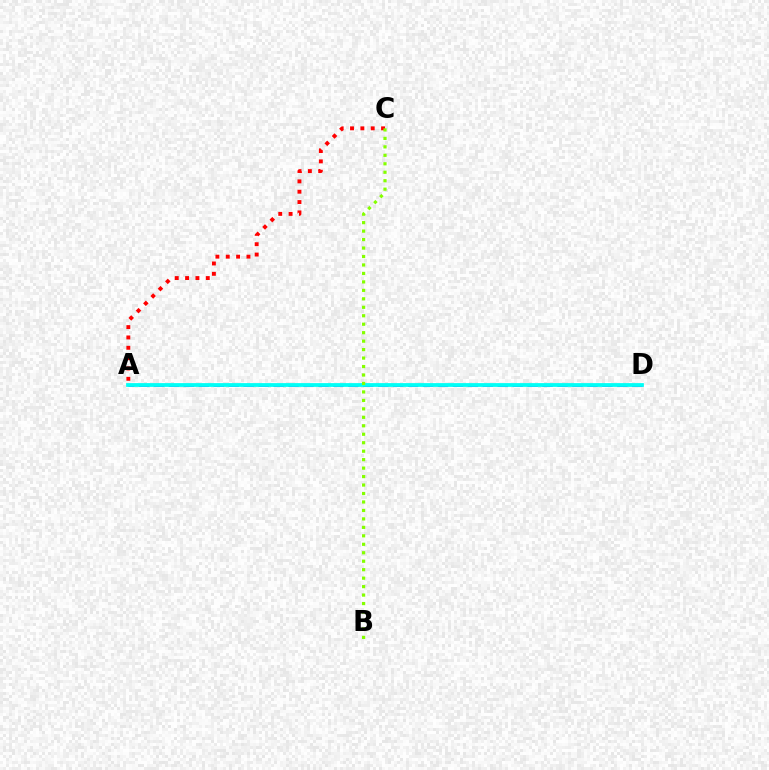{('A', 'C'): [{'color': '#ff0000', 'line_style': 'dotted', 'thickness': 2.81}], ('A', 'D'): [{'color': '#7200ff', 'line_style': 'dashed', 'thickness': 2.03}, {'color': '#00fff6', 'line_style': 'solid', 'thickness': 2.71}], ('B', 'C'): [{'color': '#84ff00', 'line_style': 'dotted', 'thickness': 2.3}]}